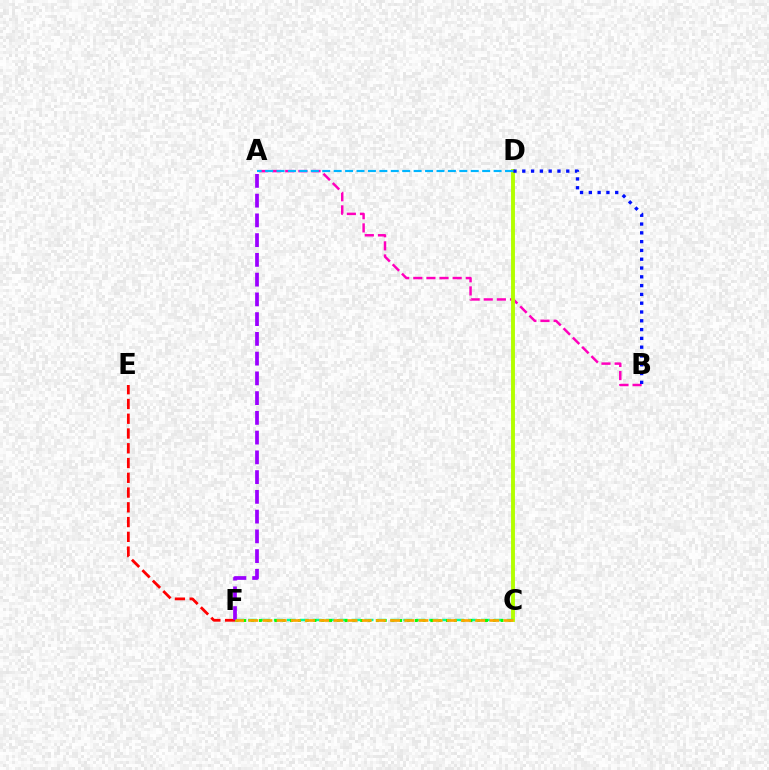{('A', 'B'): [{'color': '#ff00bd', 'line_style': 'dashed', 'thickness': 1.78}], ('C', 'D'): [{'color': '#b3ff00', 'line_style': 'solid', 'thickness': 2.8}], ('E', 'F'): [{'color': '#ff0000', 'line_style': 'dashed', 'thickness': 2.01}], ('C', 'F'): [{'color': '#00ff9d', 'line_style': 'dashed', 'thickness': 1.76}, {'color': '#08ff00', 'line_style': 'dotted', 'thickness': 2.12}, {'color': '#ffa500', 'line_style': 'dashed', 'thickness': 1.93}], ('A', 'D'): [{'color': '#00b5ff', 'line_style': 'dashed', 'thickness': 1.55}], ('B', 'D'): [{'color': '#0010ff', 'line_style': 'dotted', 'thickness': 2.39}], ('A', 'F'): [{'color': '#9b00ff', 'line_style': 'dashed', 'thickness': 2.68}]}